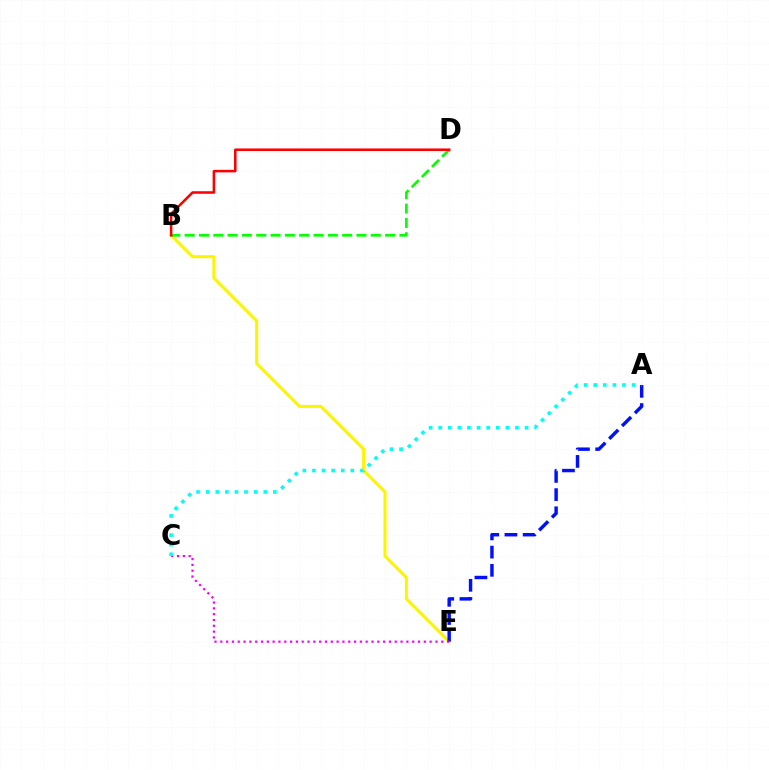{('B', 'E'): [{'color': '#fcf500', 'line_style': 'solid', 'thickness': 2.17}], ('A', 'E'): [{'color': '#0010ff', 'line_style': 'dashed', 'thickness': 2.47}], ('C', 'E'): [{'color': '#ee00ff', 'line_style': 'dotted', 'thickness': 1.58}], ('B', 'D'): [{'color': '#08ff00', 'line_style': 'dashed', 'thickness': 1.95}, {'color': '#ff0000', 'line_style': 'solid', 'thickness': 1.83}], ('A', 'C'): [{'color': '#00fff6', 'line_style': 'dotted', 'thickness': 2.61}]}